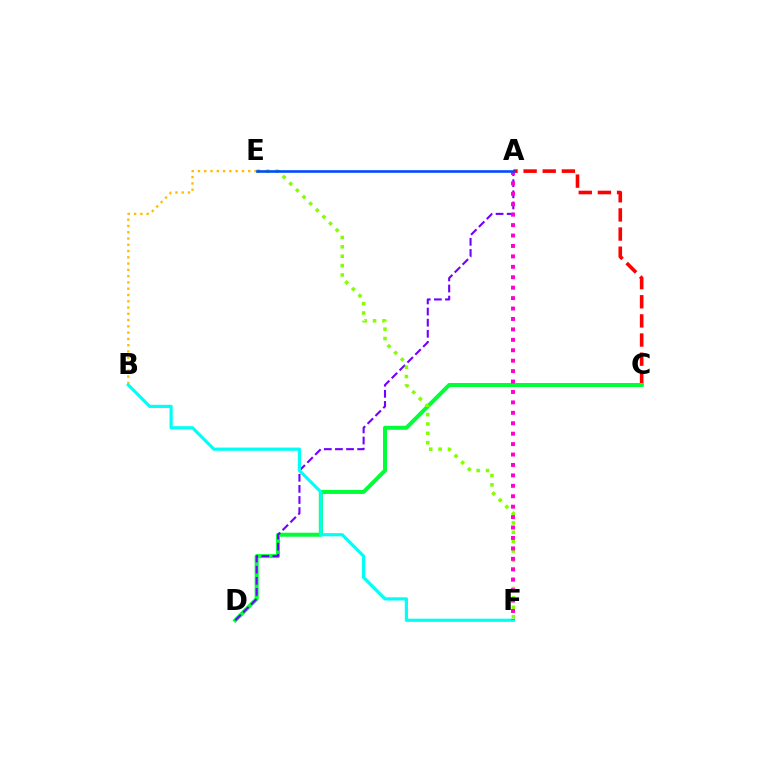{('A', 'C'): [{'color': '#ff0000', 'line_style': 'dashed', 'thickness': 2.6}], ('C', 'D'): [{'color': '#00ff39', 'line_style': 'solid', 'thickness': 2.89}], ('A', 'D'): [{'color': '#7200ff', 'line_style': 'dashed', 'thickness': 1.51}], ('B', 'F'): [{'color': '#00fff6', 'line_style': 'solid', 'thickness': 2.29}], ('E', 'F'): [{'color': '#84ff00', 'line_style': 'dotted', 'thickness': 2.55}], ('A', 'F'): [{'color': '#ff00cf', 'line_style': 'dotted', 'thickness': 2.83}], ('B', 'E'): [{'color': '#ffbd00', 'line_style': 'dotted', 'thickness': 1.71}], ('A', 'E'): [{'color': '#004bff', 'line_style': 'solid', 'thickness': 1.88}]}